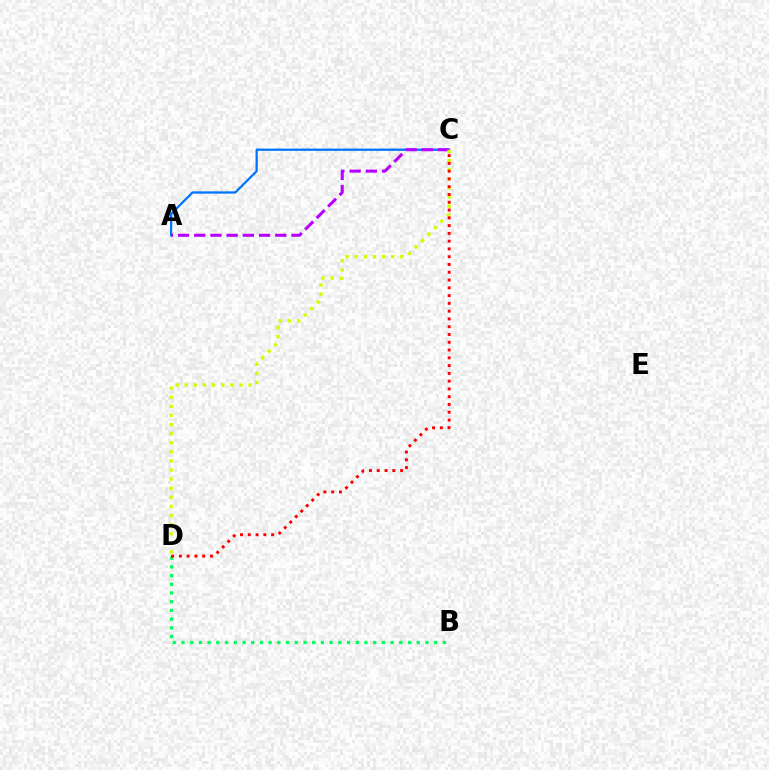{('A', 'C'): [{'color': '#0074ff', 'line_style': 'solid', 'thickness': 1.63}, {'color': '#b900ff', 'line_style': 'dashed', 'thickness': 2.2}], ('C', 'D'): [{'color': '#d1ff00', 'line_style': 'dotted', 'thickness': 2.47}, {'color': '#ff0000', 'line_style': 'dotted', 'thickness': 2.11}], ('B', 'D'): [{'color': '#00ff5c', 'line_style': 'dotted', 'thickness': 2.37}]}